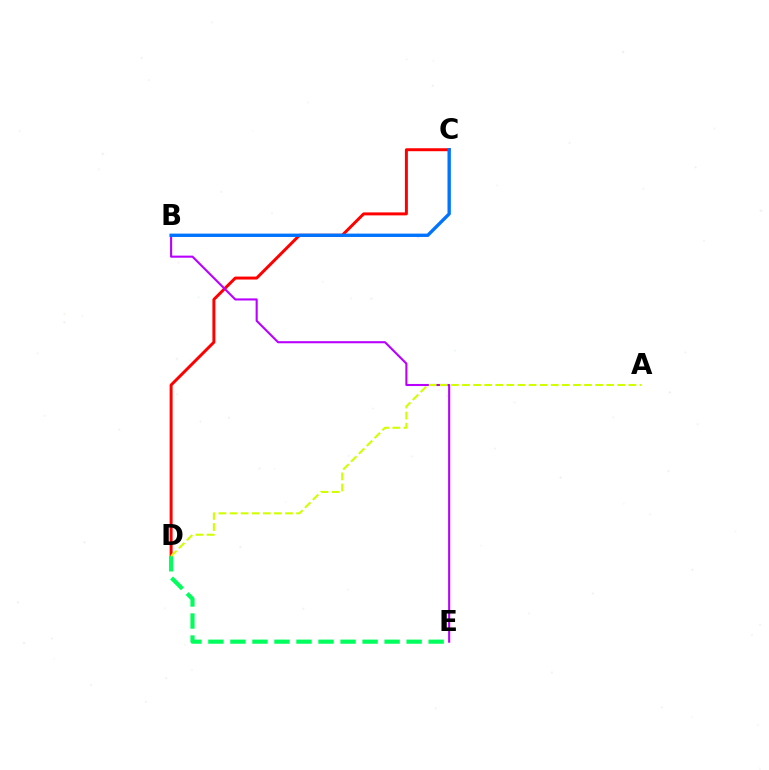{('C', 'D'): [{'color': '#ff0000', 'line_style': 'solid', 'thickness': 2.13}], ('D', 'E'): [{'color': '#00ff5c', 'line_style': 'dashed', 'thickness': 2.99}], ('B', 'E'): [{'color': '#b900ff', 'line_style': 'solid', 'thickness': 1.51}], ('B', 'C'): [{'color': '#0074ff', 'line_style': 'solid', 'thickness': 2.42}], ('A', 'D'): [{'color': '#d1ff00', 'line_style': 'dashed', 'thickness': 1.51}]}